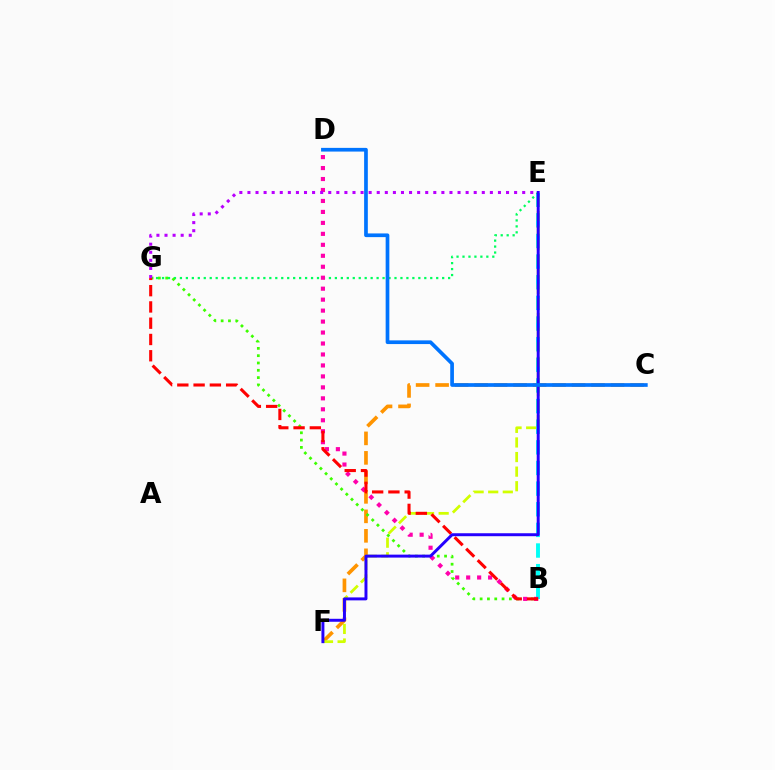{('B', 'E'): [{'color': '#00fff6', 'line_style': 'dashed', 'thickness': 2.8}], ('C', 'F'): [{'color': '#ff9400', 'line_style': 'dashed', 'thickness': 2.65}], ('E', 'F'): [{'color': '#d1ff00', 'line_style': 'dashed', 'thickness': 1.98}, {'color': '#2500ff', 'line_style': 'solid', 'thickness': 2.13}], ('E', 'G'): [{'color': '#00ff5c', 'line_style': 'dotted', 'thickness': 1.62}, {'color': '#b900ff', 'line_style': 'dotted', 'thickness': 2.2}], ('B', 'G'): [{'color': '#3dff00', 'line_style': 'dotted', 'thickness': 1.99}, {'color': '#ff0000', 'line_style': 'dashed', 'thickness': 2.21}], ('B', 'D'): [{'color': '#ff00ac', 'line_style': 'dotted', 'thickness': 2.98}], ('C', 'D'): [{'color': '#0074ff', 'line_style': 'solid', 'thickness': 2.66}]}